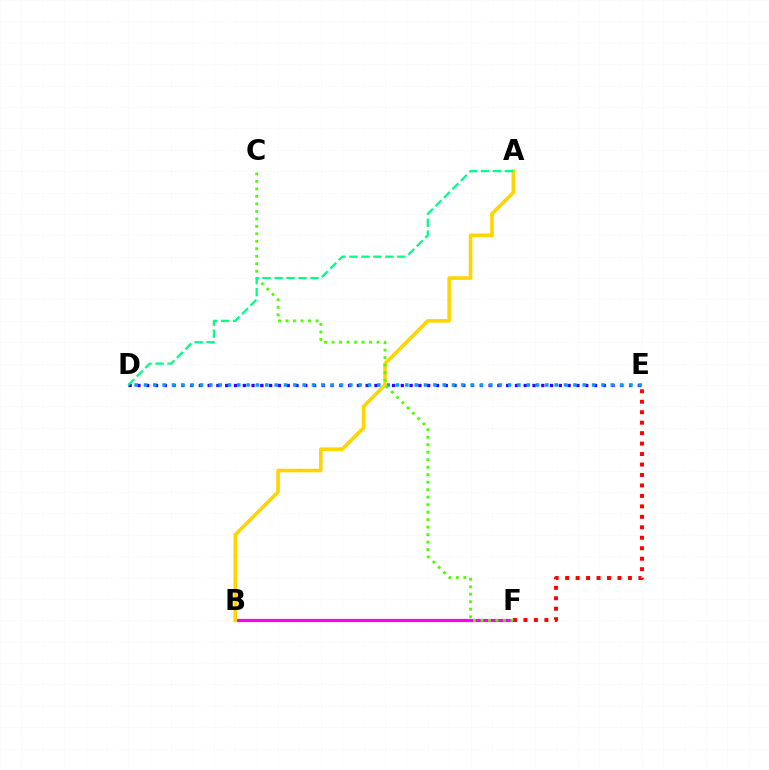{('D', 'E'): [{'color': '#3700ff', 'line_style': 'dotted', 'thickness': 2.39}, {'color': '#009eff', 'line_style': 'dotted', 'thickness': 2.54}], ('B', 'F'): [{'color': '#ff00ed', 'line_style': 'solid', 'thickness': 2.28}], ('E', 'F'): [{'color': '#ff0000', 'line_style': 'dotted', 'thickness': 2.84}], ('A', 'B'): [{'color': '#ffd500', 'line_style': 'solid', 'thickness': 2.6}], ('C', 'F'): [{'color': '#4fff00', 'line_style': 'dotted', 'thickness': 2.03}], ('A', 'D'): [{'color': '#00ff86', 'line_style': 'dashed', 'thickness': 1.63}]}